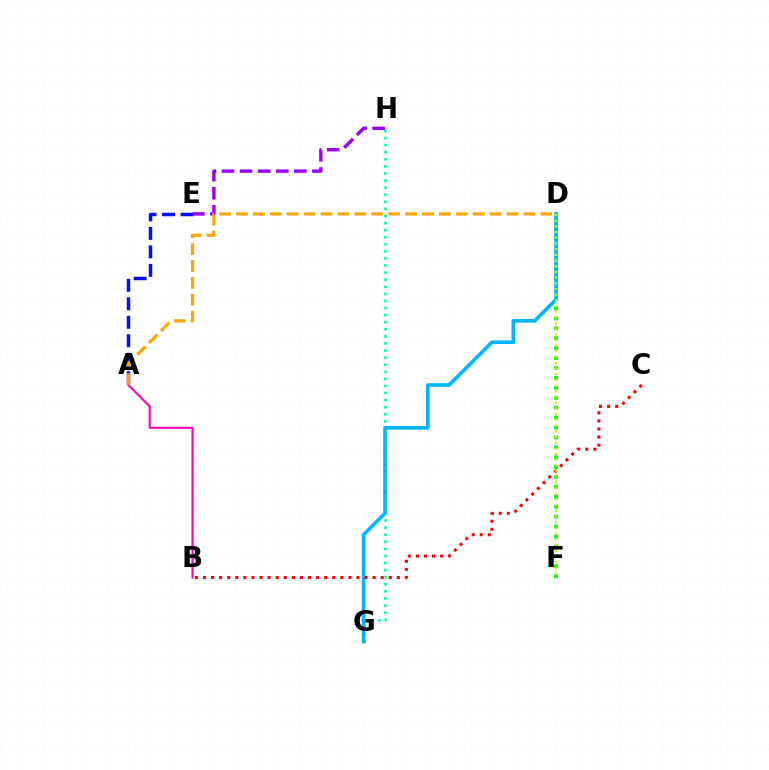{('G', 'H'): [{'color': '#00ff9d', 'line_style': 'dotted', 'thickness': 1.92}], ('D', 'F'): [{'color': '#08ff00', 'line_style': 'dotted', 'thickness': 2.69}, {'color': '#b3ff00', 'line_style': 'dotted', 'thickness': 1.55}], ('D', 'G'): [{'color': '#00b5ff', 'line_style': 'solid', 'thickness': 2.6}], ('B', 'C'): [{'color': '#ff0000', 'line_style': 'dotted', 'thickness': 2.2}], ('A', 'E'): [{'color': '#0010ff', 'line_style': 'dashed', 'thickness': 2.51}], ('A', 'B'): [{'color': '#ff00bd', 'line_style': 'solid', 'thickness': 1.51}], ('E', 'H'): [{'color': '#9b00ff', 'line_style': 'dashed', 'thickness': 2.46}], ('A', 'D'): [{'color': '#ffa500', 'line_style': 'dashed', 'thickness': 2.3}]}